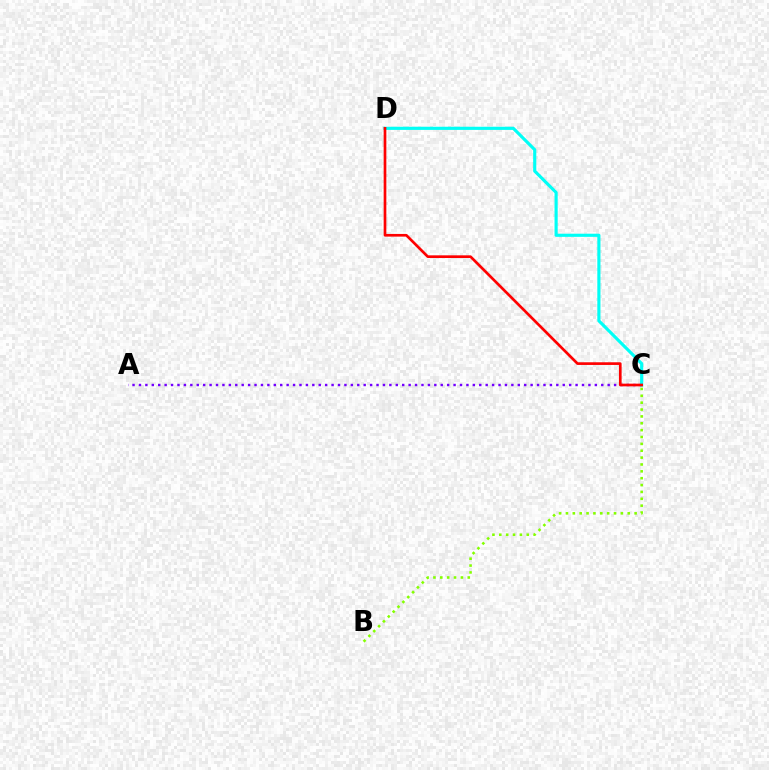{('A', 'C'): [{'color': '#7200ff', 'line_style': 'dotted', 'thickness': 1.74}], ('C', 'D'): [{'color': '#00fff6', 'line_style': 'solid', 'thickness': 2.26}, {'color': '#ff0000', 'line_style': 'solid', 'thickness': 1.93}], ('B', 'C'): [{'color': '#84ff00', 'line_style': 'dotted', 'thickness': 1.87}]}